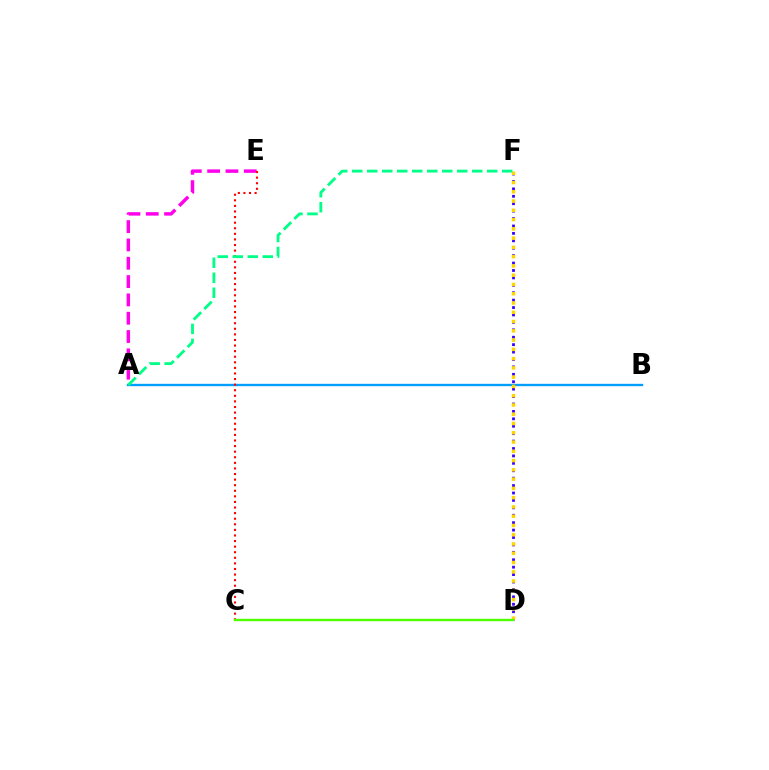{('A', 'E'): [{'color': '#ff00ed', 'line_style': 'dashed', 'thickness': 2.49}], ('A', 'B'): [{'color': '#009eff', 'line_style': 'solid', 'thickness': 1.7}], ('D', 'F'): [{'color': '#3700ff', 'line_style': 'dotted', 'thickness': 2.02}, {'color': '#ffd500', 'line_style': 'dotted', 'thickness': 2.52}], ('C', 'E'): [{'color': '#ff0000', 'line_style': 'dotted', 'thickness': 1.52}], ('C', 'D'): [{'color': '#4fff00', 'line_style': 'solid', 'thickness': 1.72}], ('A', 'F'): [{'color': '#00ff86', 'line_style': 'dashed', 'thickness': 2.04}]}